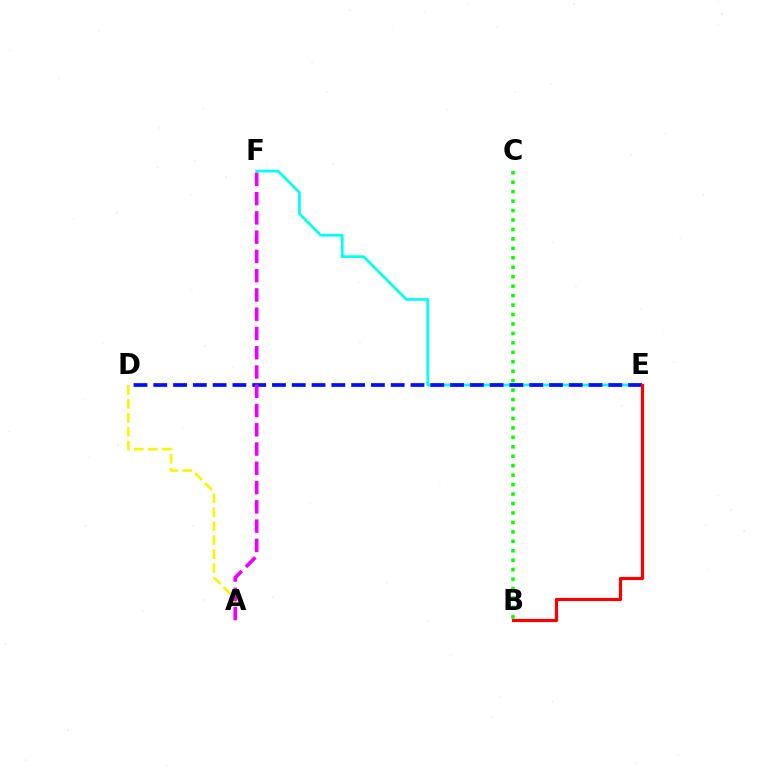{('B', 'C'): [{'color': '#08ff00', 'line_style': 'dotted', 'thickness': 2.57}], ('A', 'D'): [{'color': '#fcf500', 'line_style': 'dashed', 'thickness': 1.9}], ('E', 'F'): [{'color': '#00fff6', 'line_style': 'solid', 'thickness': 1.96}], ('D', 'E'): [{'color': '#0010ff', 'line_style': 'dashed', 'thickness': 2.69}], ('B', 'E'): [{'color': '#ff0000', 'line_style': 'solid', 'thickness': 2.29}], ('A', 'F'): [{'color': '#ee00ff', 'line_style': 'dashed', 'thickness': 2.62}]}